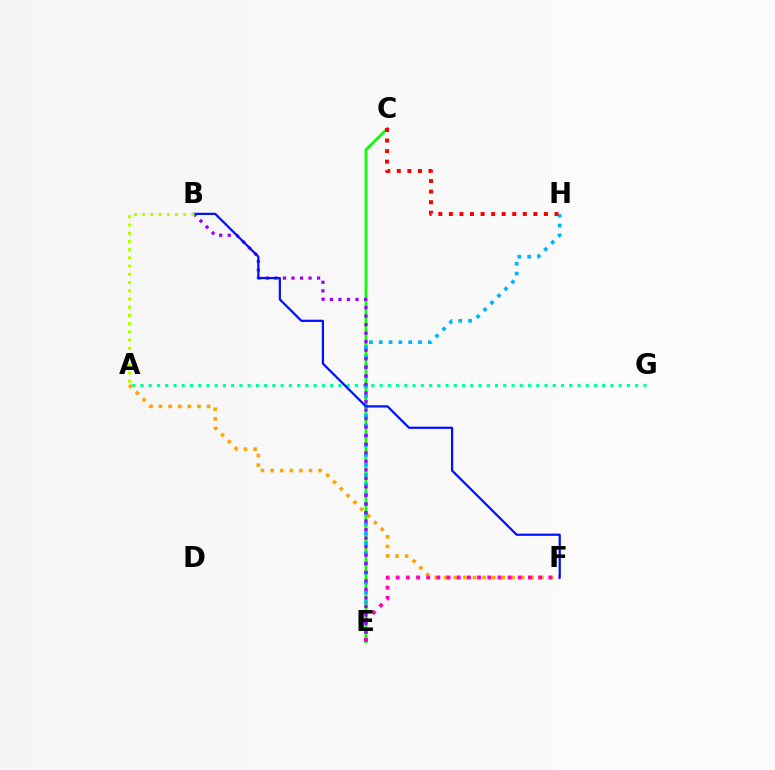{('C', 'E'): [{'color': '#08ff00', 'line_style': 'solid', 'thickness': 1.96}], ('A', 'G'): [{'color': '#00ff9d', 'line_style': 'dotted', 'thickness': 2.24}], ('A', 'F'): [{'color': '#ffa500', 'line_style': 'dotted', 'thickness': 2.61}], ('E', 'H'): [{'color': '#00b5ff', 'line_style': 'dotted', 'thickness': 2.67}], ('B', 'E'): [{'color': '#9b00ff', 'line_style': 'dotted', 'thickness': 2.32}], ('E', 'F'): [{'color': '#ff00bd', 'line_style': 'dotted', 'thickness': 2.76}], ('B', 'F'): [{'color': '#0010ff', 'line_style': 'solid', 'thickness': 1.6}], ('C', 'H'): [{'color': '#ff0000', 'line_style': 'dotted', 'thickness': 2.87}], ('A', 'B'): [{'color': '#b3ff00', 'line_style': 'dotted', 'thickness': 2.23}]}